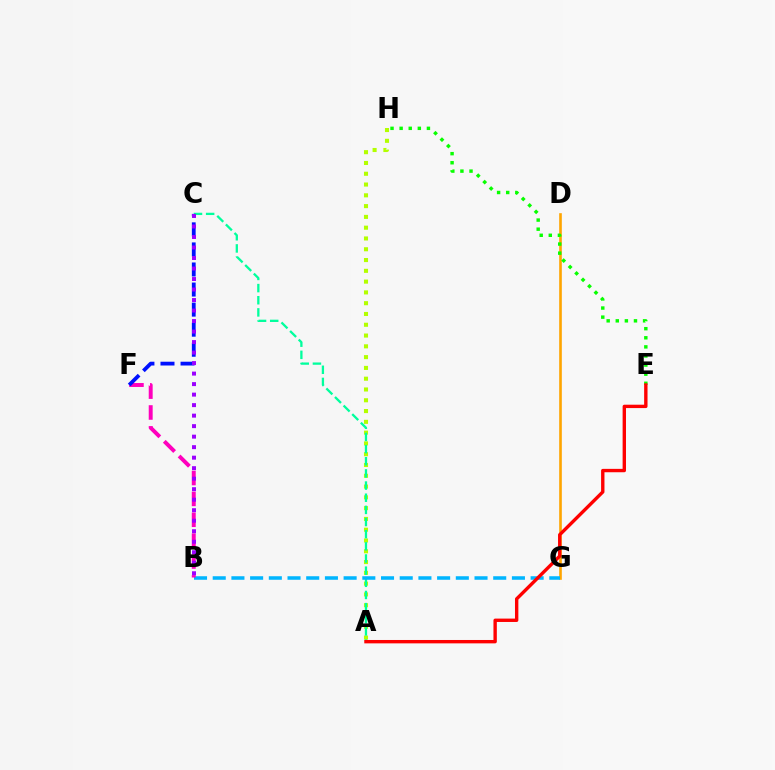{('A', 'H'): [{'color': '#b3ff00', 'line_style': 'dotted', 'thickness': 2.93}], ('D', 'G'): [{'color': '#ffa500', 'line_style': 'solid', 'thickness': 1.9}], ('A', 'C'): [{'color': '#00ff9d', 'line_style': 'dashed', 'thickness': 1.65}], ('B', 'G'): [{'color': '#00b5ff', 'line_style': 'dashed', 'thickness': 2.54}], ('B', 'F'): [{'color': '#ff00bd', 'line_style': 'dashed', 'thickness': 2.83}], ('C', 'F'): [{'color': '#0010ff', 'line_style': 'dashed', 'thickness': 2.73}], ('B', 'C'): [{'color': '#9b00ff', 'line_style': 'dotted', 'thickness': 2.85}], ('E', 'H'): [{'color': '#08ff00', 'line_style': 'dotted', 'thickness': 2.47}], ('A', 'E'): [{'color': '#ff0000', 'line_style': 'solid', 'thickness': 2.43}]}